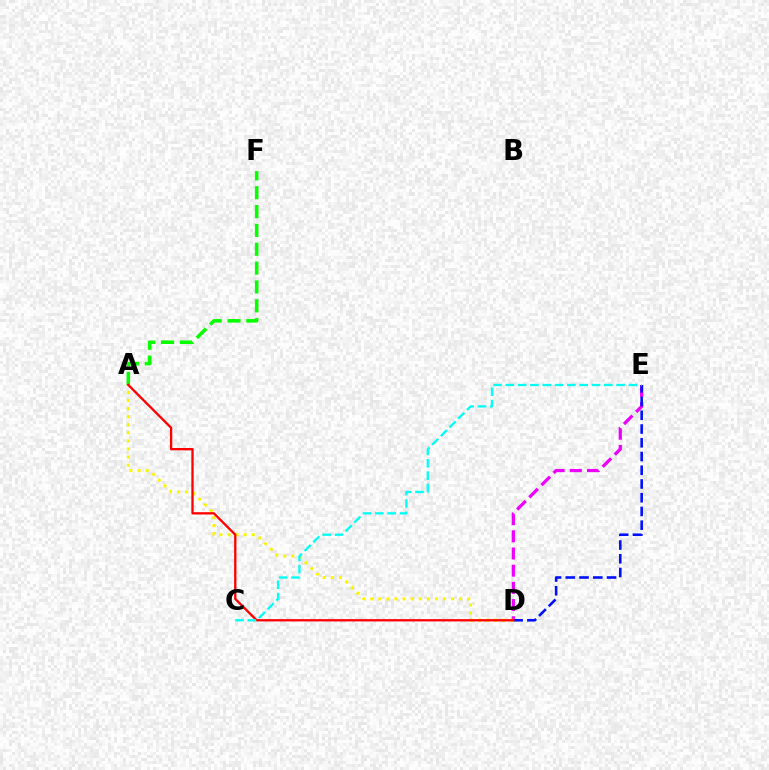{('D', 'E'): [{'color': '#ee00ff', 'line_style': 'dashed', 'thickness': 2.34}, {'color': '#0010ff', 'line_style': 'dashed', 'thickness': 1.87}], ('A', 'D'): [{'color': '#fcf500', 'line_style': 'dotted', 'thickness': 2.19}, {'color': '#ff0000', 'line_style': 'solid', 'thickness': 1.67}], ('A', 'F'): [{'color': '#08ff00', 'line_style': 'dashed', 'thickness': 2.56}], ('C', 'E'): [{'color': '#00fff6', 'line_style': 'dashed', 'thickness': 1.67}]}